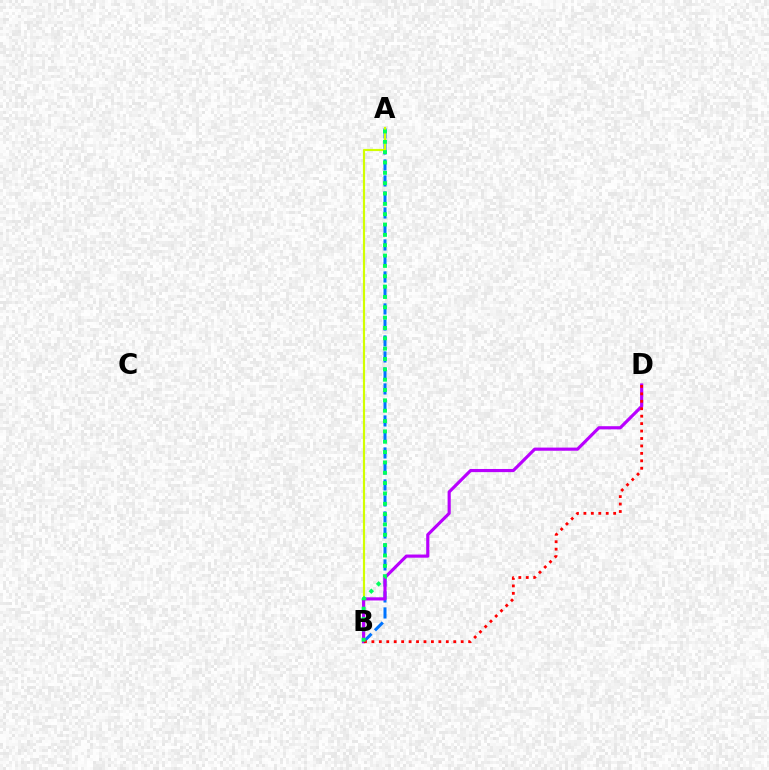{('A', 'B'): [{'color': '#0074ff', 'line_style': 'dashed', 'thickness': 2.17}, {'color': '#d1ff00', 'line_style': 'solid', 'thickness': 1.56}, {'color': '#00ff5c', 'line_style': 'dotted', 'thickness': 2.81}], ('B', 'D'): [{'color': '#b900ff', 'line_style': 'solid', 'thickness': 2.27}, {'color': '#ff0000', 'line_style': 'dotted', 'thickness': 2.02}]}